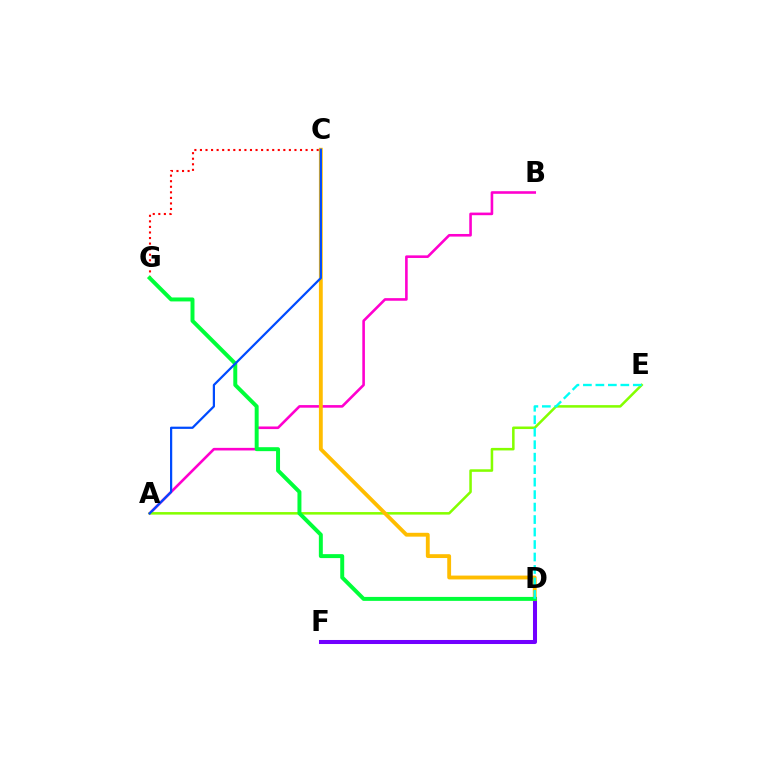{('C', 'G'): [{'color': '#ff0000', 'line_style': 'dotted', 'thickness': 1.51}], ('A', 'B'): [{'color': '#ff00cf', 'line_style': 'solid', 'thickness': 1.88}], ('D', 'F'): [{'color': '#7200ff', 'line_style': 'solid', 'thickness': 2.91}], ('A', 'E'): [{'color': '#84ff00', 'line_style': 'solid', 'thickness': 1.82}], ('C', 'D'): [{'color': '#ffbd00', 'line_style': 'solid', 'thickness': 2.77}], ('D', 'G'): [{'color': '#00ff39', 'line_style': 'solid', 'thickness': 2.85}], ('A', 'C'): [{'color': '#004bff', 'line_style': 'solid', 'thickness': 1.6}], ('D', 'E'): [{'color': '#00fff6', 'line_style': 'dashed', 'thickness': 1.7}]}